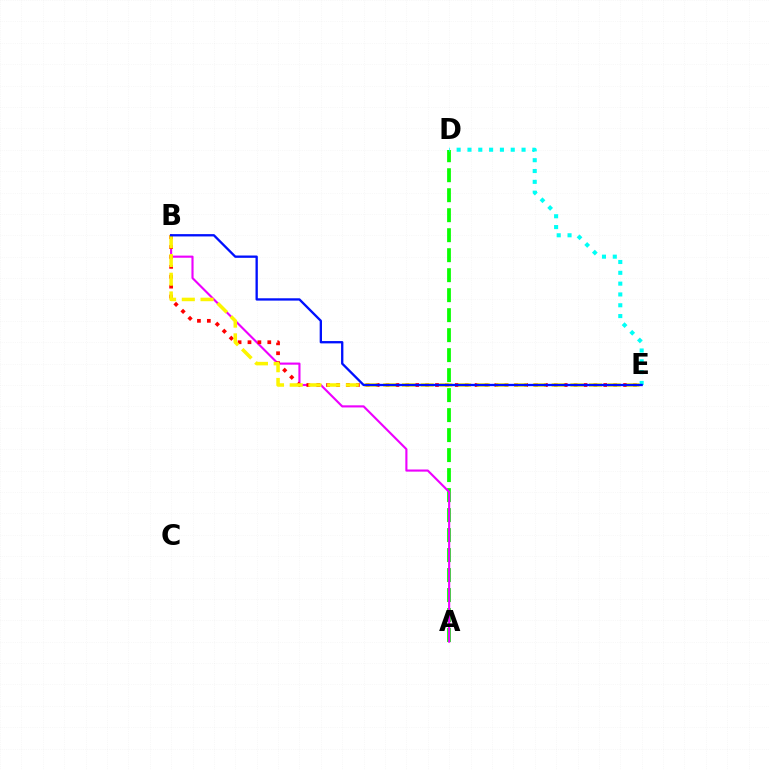{('A', 'D'): [{'color': '#08ff00', 'line_style': 'dashed', 'thickness': 2.72}], ('A', 'B'): [{'color': '#ee00ff', 'line_style': 'solid', 'thickness': 1.53}], ('D', 'E'): [{'color': '#00fff6', 'line_style': 'dotted', 'thickness': 2.94}], ('B', 'E'): [{'color': '#ff0000', 'line_style': 'dotted', 'thickness': 2.69}, {'color': '#fcf500', 'line_style': 'dashed', 'thickness': 2.54}, {'color': '#0010ff', 'line_style': 'solid', 'thickness': 1.67}]}